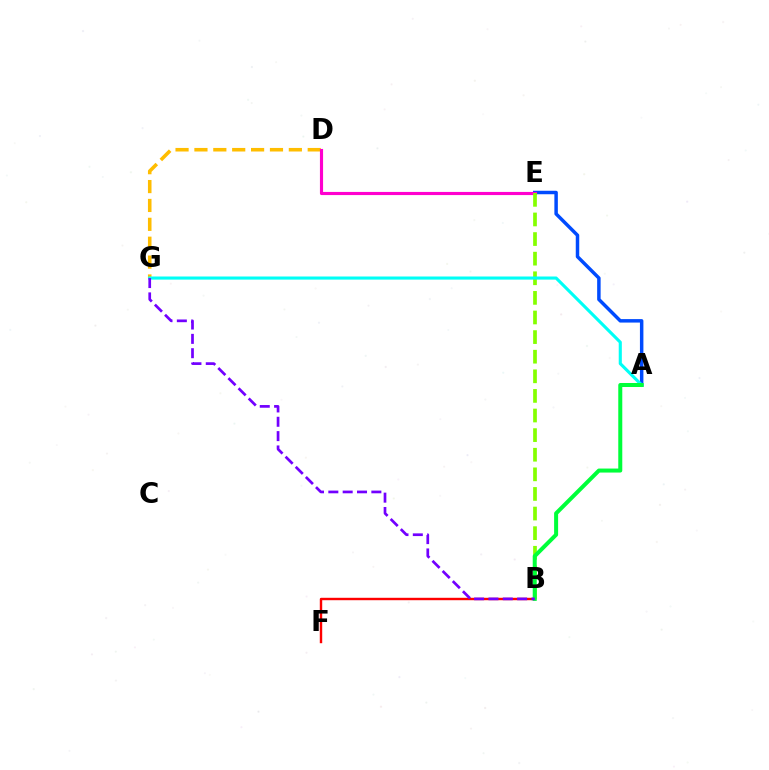{('B', 'F'): [{'color': '#ff0000', 'line_style': 'solid', 'thickness': 1.74}], ('A', 'E'): [{'color': '#004bff', 'line_style': 'solid', 'thickness': 2.5}], ('D', 'G'): [{'color': '#ffbd00', 'line_style': 'dashed', 'thickness': 2.57}], ('D', 'E'): [{'color': '#ff00cf', 'line_style': 'solid', 'thickness': 2.26}], ('B', 'E'): [{'color': '#84ff00', 'line_style': 'dashed', 'thickness': 2.66}], ('A', 'G'): [{'color': '#00fff6', 'line_style': 'solid', 'thickness': 2.24}], ('A', 'B'): [{'color': '#00ff39', 'line_style': 'solid', 'thickness': 2.89}], ('B', 'G'): [{'color': '#7200ff', 'line_style': 'dashed', 'thickness': 1.95}]}